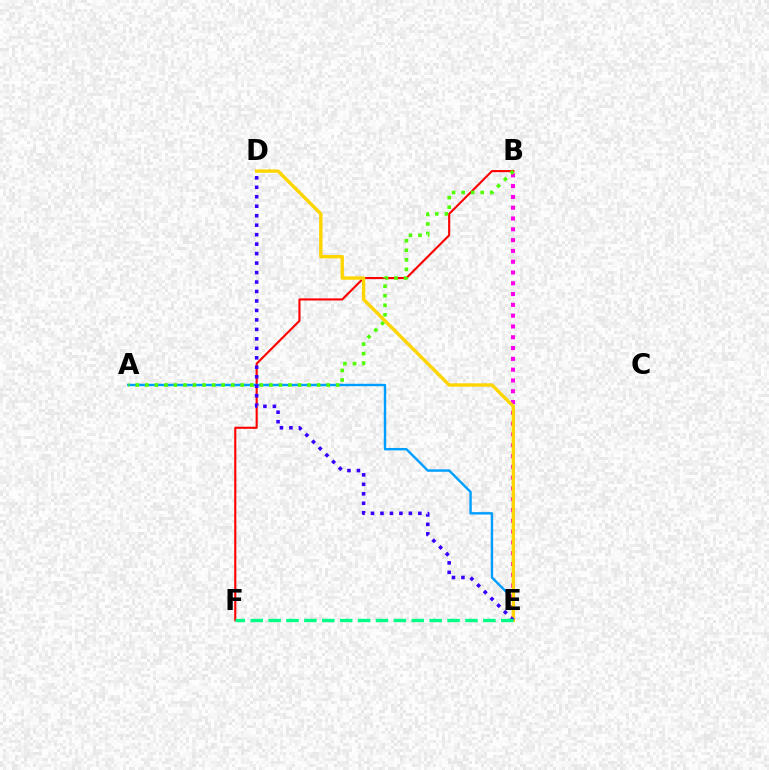{('B', 'F'): [{'color': '#ff0000', 'line_style': 'solid', 'thickness': 1.52}], ('A', 'E'): [{'color': '#009eff', 'line_style': 'solid', 'thickness': 1.74}], ('B', 'E'): [{'color': '#ff00ed', 'line_style': 'dotted', 'thickness': 2.93}], ('A', 'B'): [{'color': '#4fff00', 'line_style': 'dotted', 'thickness': 2.59}], ('D', 'E'): [{'color': '#ffd500', 'line_style': 'solid', 'thickness': 2.43}, {'color': '#3700ff', 'line_style': 'dotted', 'thickness': 2.57}], ('E', 'F'): [{'color': '#00ff86', 'line_style': 'dashed', 'thickness': 2.43}]}